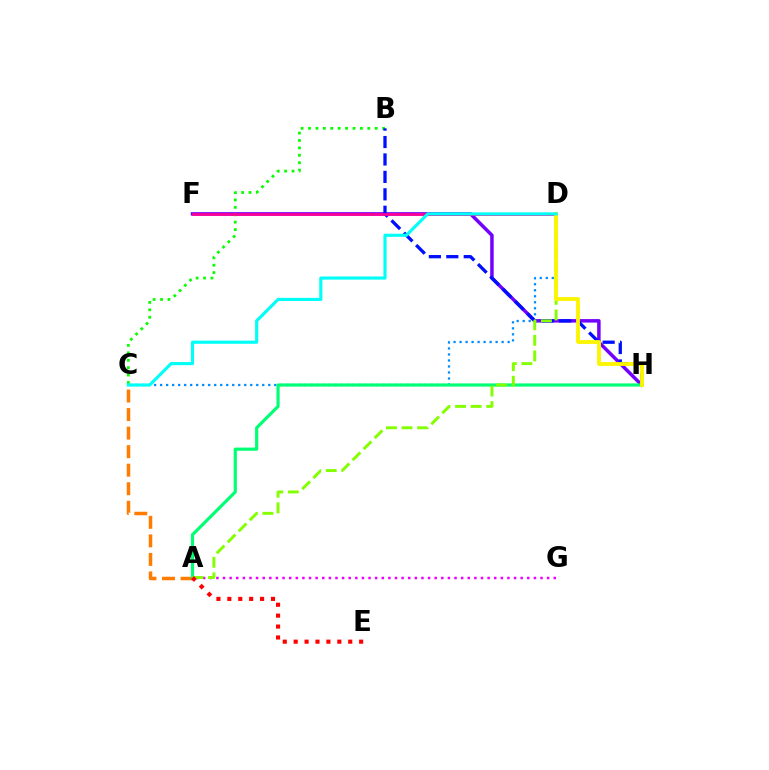{('F', 'H'): [{'color': '#7200ff', 'line_style': 'solid', 'thickness': 2.51}], ('B', 'C'): [{'color': '#08ff00', 'line_style': 'dotted', 'thickness': 2.01}], ('A', 'C'): [{'color': '#ff7c00', 'line_style': 'dashed', 'thickness': 2.52}], ('C', 'D'): [{'color': '#008cff', 'line_style': 'dotted', 'thickness': 1.63}, {'color': '#00fff6', 'line_style': 'solid', 'thickness': 2.26}], ('B', 'H'): [{'color': '#0010ff', 'line_style': 'dashed', 'thickness': 2.37}], ('D', 'F'): [{'color': '#ff0094', 'line_style': 'solid', 'thickness': 1.95}], ('A', 'H'): [{'color': '#00ff74', 'line_style': 'solid', 'thickness': 2.28}], ('A', 'G'): [{'color': '#ee00ff', 'line_style': 'dotted', 'thickness': 1.8}], ('A', 'D'): [{'color': '#84ff00', 'line_style': 'dashed', 'thickness': 2.12}], ('D', 'H'): [{'color': '#fcf500', 'line_style': 'solid', 'thickness': 2.77}], ('A', 'E'): [{'color': '#ff0000', 'line_style': 'dotted', 'thickness': 2.96}]}